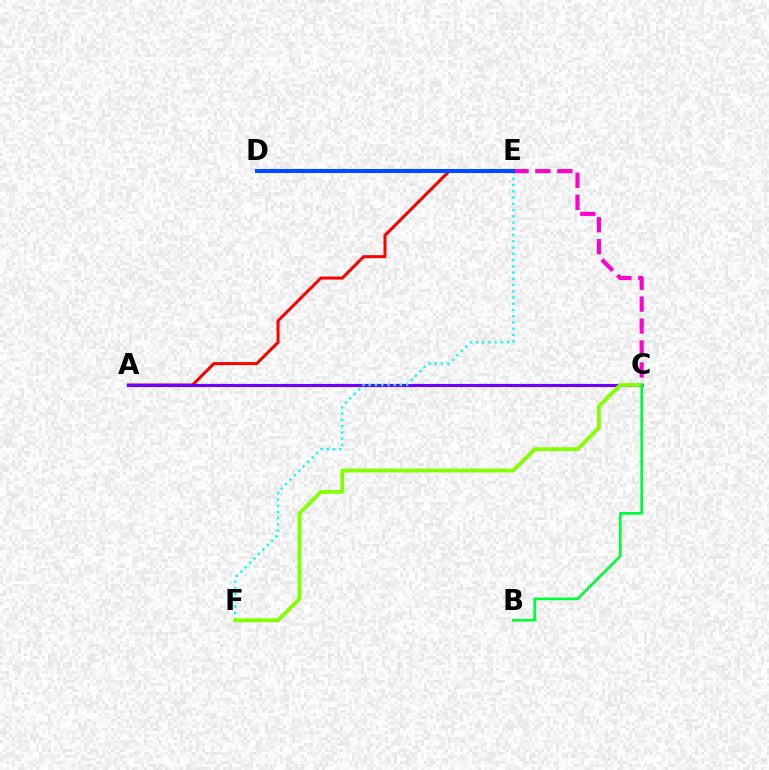{('A', 'E'): [{'color': '#ff0000', 'line_style': 'solid', 'thickness': 2.19}], ('C', 'E'): [{'color': '#ff00cf', 'line_style': 'dashed', 'thickness': 2.98}], ('A', 'C'): [{'color': '#7200ff', 'line_style': 'solid', 'thickness': 2.26}], ('D', 'E'): [{'color': '#ffbd00', 'line_style': 'solid', 'thickness': 2.68}, {'color': '#004bff', 'line_style': 'solid', 'thickness': 2.93}], ('E', 'F'): [{'color': '#00fff6', 'line_style': 'dotted', 'thickness': 1.7}], ('C', 'F'): [{'color': '#84ff00', 'line_style': 'solid', 'thickness': 2.73}], ('B', 'C'): [{'color': '#00ff39', 'line_style': 'solid', 'thickness': 1.93}]}